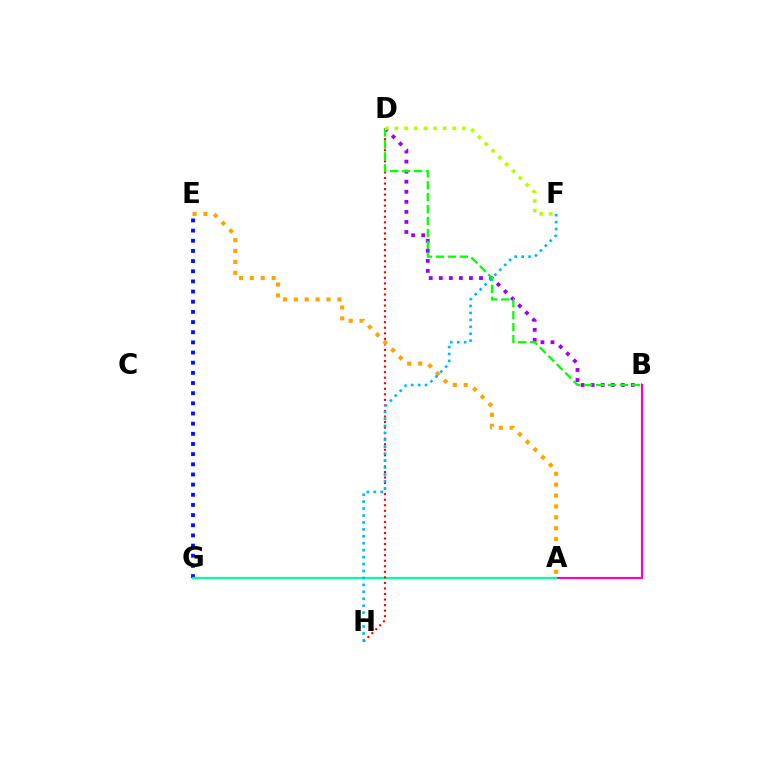{('A', 'B'): [{'color': '#ff00bd', 'line_style': 'solid', 'thickness': 1.55}], ('E', 'G'): [{'color': '#0010ff', 'line_style': 'dotted', 'thickness': 2.76}], ('B', 'D'): [{'color': '#9b00ff', 'line_style': 'dotted', 'thickness': 2.73}, {'color': '#08ff00', 'line_style': 'dashed', 'thickness': 1.62}], ('A', 'G'): [{'color': '#00ff9d', 'line_style': 'solid', 'thickness': 1.56}], ('D', 'H'): [{'color': '#ff0000', 'line_style': 'dotted', 'thickness': 1.51}], ('A', 'E'): [{'color': '#ffa500', 'line_style': 'dotted', 'thickness': 2.96}], ('D', 'F'): [{'color': '#b3ff00', 'line_style': 'dotted', 'thickness': 2.62}], ('F', 'H'): [{'color': '#00b5ff', 'line_style': 'dotted', 'thickness': 1.89}]}